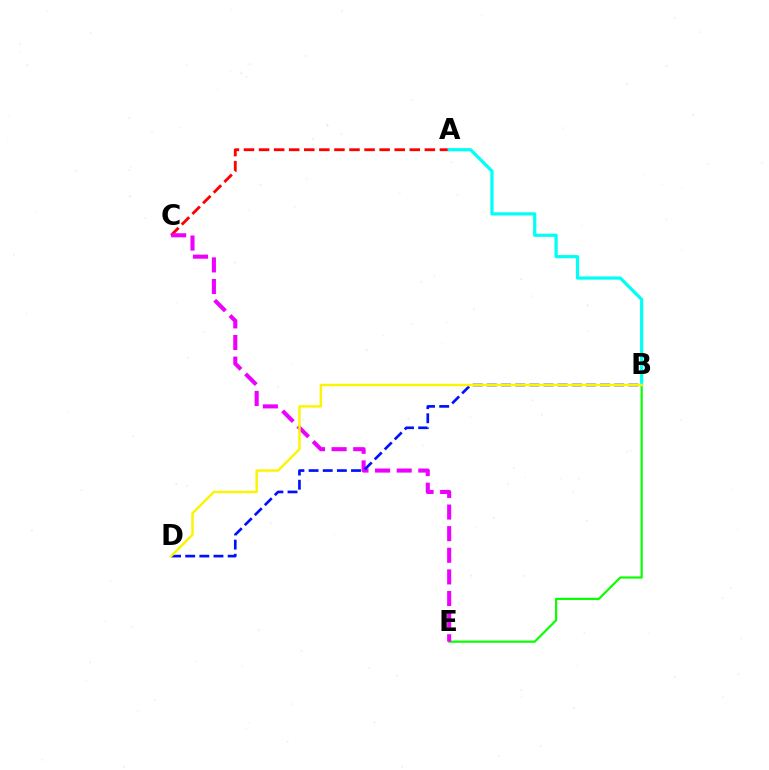{('B', 'E'): [{'color': '#08ff00', 'line_style': 'solid', 'thickness': 1.56}], ('A', 'C'): [{'color': '#ff0000', 'line_style': 'dashed', 'thickness': 2.05}], ('C', 'E'): [{'color': '#ee00ff', 'line_style': 'dashed', 'thickness': 2.94}], ('B', 'D'): [{'color': '#0010ff', 'line_style': 'dashed', 'thickness': 1.92}, {'color': '#fcf500', 'line_style': 'solid', 'thickness': 1.76}], ('A', 'B'): [{'color': '#00fff6', 'line_style': 'solid', 'thickness': 2.31}]}